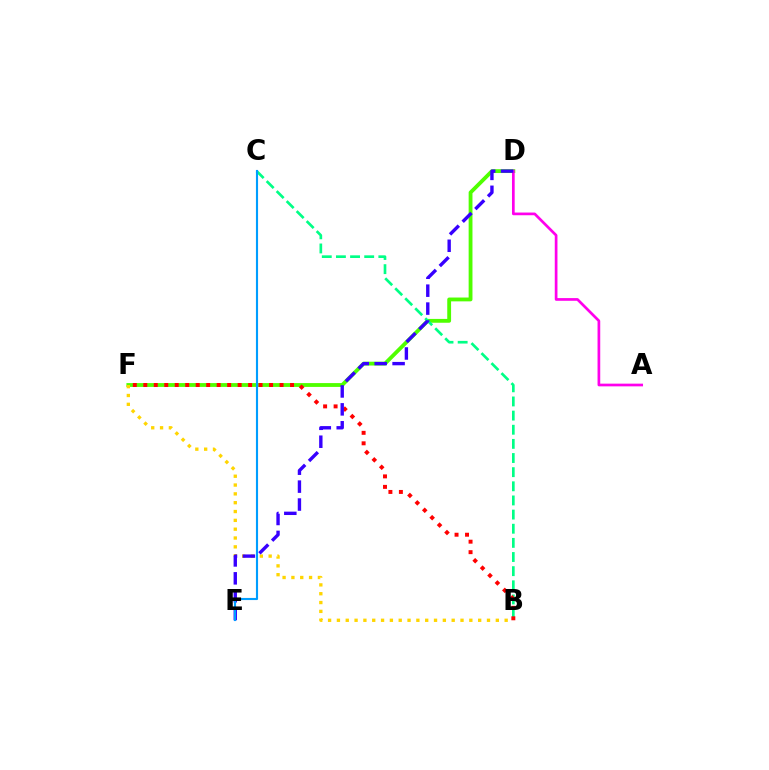{('D', 'F'): [{'color': '#4fff00', 'line_style': 'solid', 'thickness': 2.76}], ('B', 'C'): [{'color': '#00ff86', 'line_style': 'dashed', 'thickness': 1.92}], ('B', 'F'): [{'color': '#ffd500', 'line_style': 'dotted', 'thickness': 2.4}, {'color': '#ff0000', 'line_style': 'dotted', 'thickness': 2.85}], ('A', 'D'): [{'color': '#ff00ed', 'line_style': 'solid', 'thickness': 1.95}], ('D', 'E'): [{'color': '#3700ff', 'line_style': 'dashed', 'thickness': 2.43}], ('C', 'E'): [{'color': '#009eff', 'line_style': 'solid', 'thickness': 1.53}]}